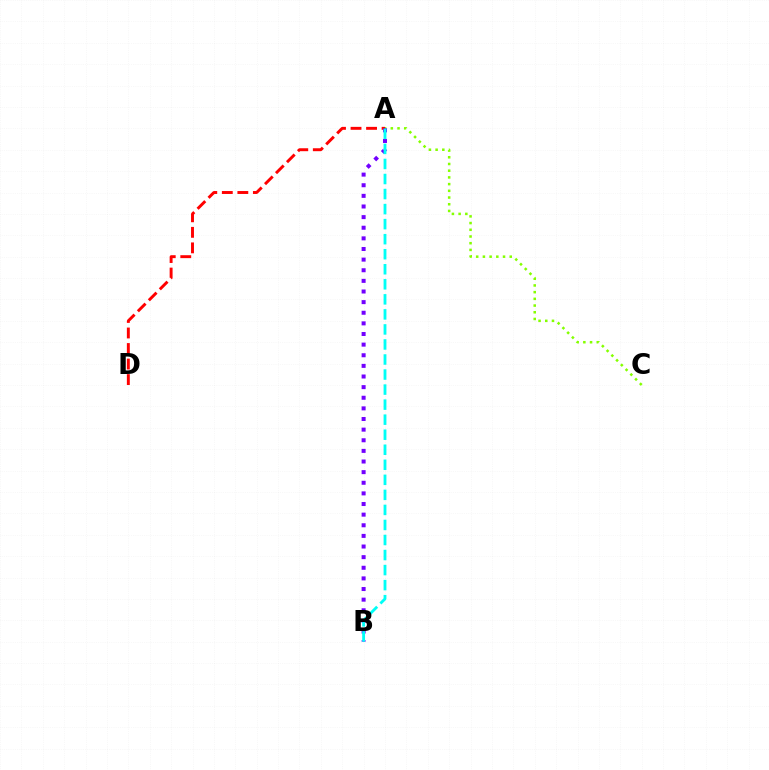{('A', 'C'): [{'color': '#84ff00', 'line_style': 'dotted', 'thickness': 1.82}], ('A', 'D'): [{'color': '#ff0000', 'line_style': 'dashed', 'thickness': 2.11}], ('A', 'B'): [{'color': '#7200ff', 'line_style': 'dotted', 'thickness': 2.89}, {'color': '#00fff6', 'line_style': 'dashed', 'thickness': 2.04}]}